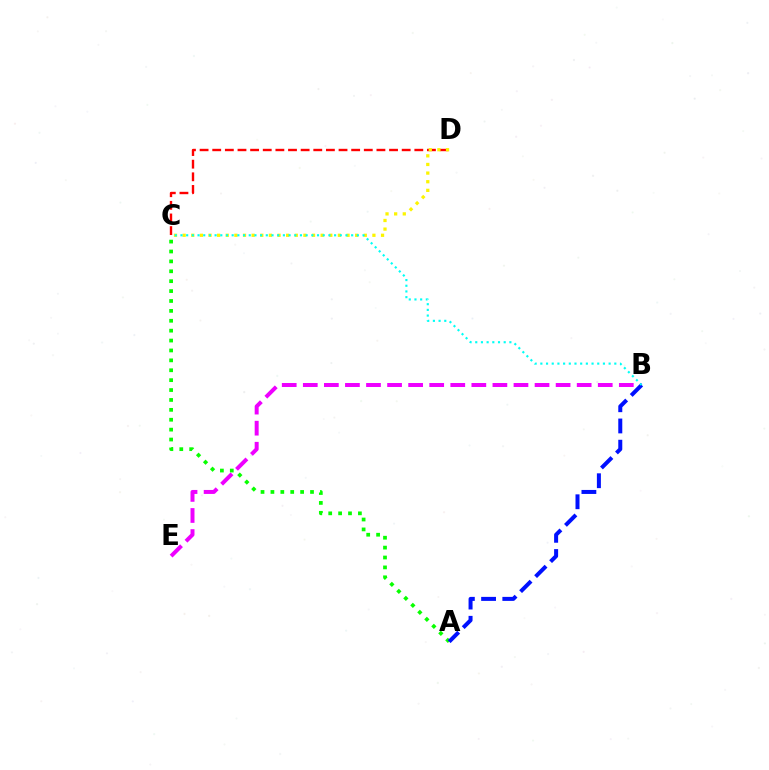{('C', 'D'): [{'color': '#ff0000', 'line_style': 'dashed', 'thickness': 1.72}, {'color': '#fcf500', 'line_style': 'dotted', 'thickness': 2.34}], ('B', 'E'): [{'color': '#ee00ff', 'line_style': 'dashed', 'thickness': 2.86}], ('A', 'C'): [{'color': '#08ff00', 'line_style': 'dotted', 'thickness': 2.69}], ('A', 'B'): [{'color': '#0010ff', 'line_style': 'dashed', 'thickness': 2.88}], ('B', 'C'): [{'color': '#00fff6', 'line_style': 'dotted', 'thickness': 1.55}]}